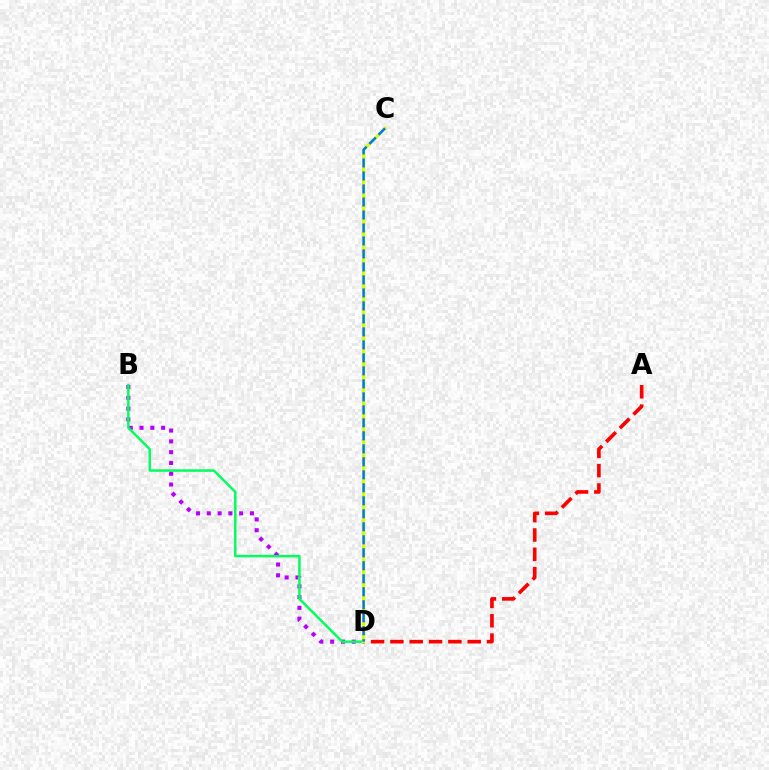{('A', 'D'): [{'color': '#ff0000', 'line_style': 'dashed', 'thickness': 2.63}], ('B', 'D'): [{'color': '#b900ff', 'line_style': 'dotted', 'thickness': 2.93}, {'color': '#00ff5c', 'line_style': 'solid', 'thickness': 1.78}], ('C', 'D'): [{'color': '#d1ff00', 'line_style': 'solid', 'thickness': 2.34}, {'color': '#0074ff', 'line_style': 'dashed', 'thickness': 1.77}]}